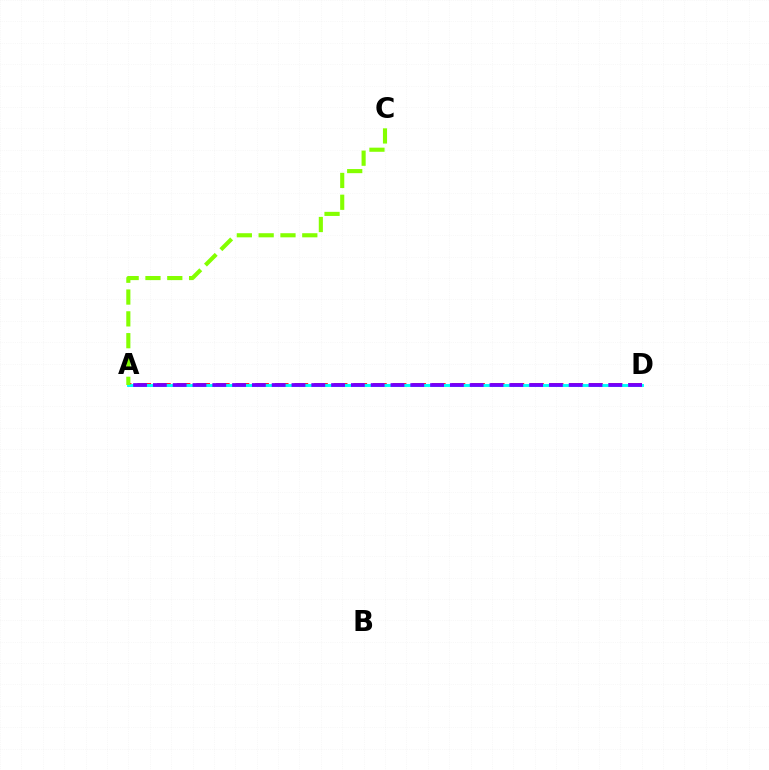{('A', 'D'): [{'color': '#ff0000', 'line_style': 'dashed', 'thickness': 2.67}, {'color': '#00fff6', 'line_style': 'solid', 'thickness': 2.1}, {'color': '#7200ff', 'line_style': 'dashed', 'thickness': 2.69}], ('A', 'C'): [{'color': '#84ff00', 'line_style': 'dashed', 'thickness': 2.96}]}